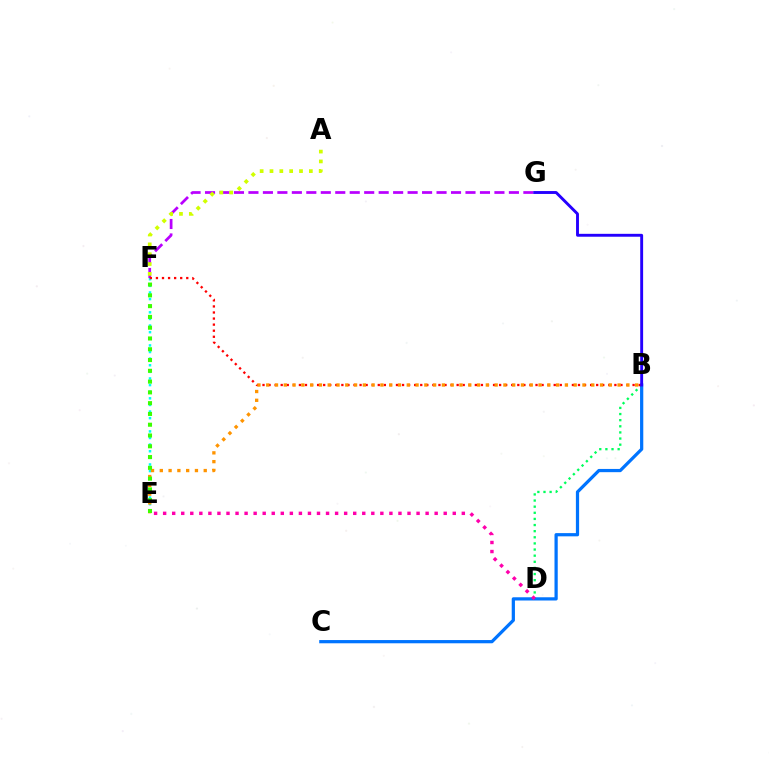{('F', 'G'): [{'color': '#b900ff', 'line_style': 'dashed', 'thickness': 1.97}], ('B', 'D'): [{'color': '#00ff5c', 'line_style': 'dotted', 'thickness': 1.66}], ('B', 'C'): [{'color': '#0074ff', 'line_style': 'solid', 'thickness': 2.32}], ('E', 'F'): [{'color': '#00fff6', 'line_style': 'dotted', 'thickness': 1.8}, {'color': '#3dff00', 'line_style': 'dotted', 'thickness': 2.93}], ('A', 'F'): [{'color': '#d1ff00', 'line_style': 'dotted', 'thickness': 2.67}], ('B', 'F'): [{'color': '#ff0000', 'line_style': 'dotted', 'thickness': 1.65}], ('B', 'E'): [{'color': '#ff9400', 'line_style': 'dotted', 'thickness': 2.39}], ('D', 'E'): [{'color': '#ff00ac', 'line_style': 'dotted', 'thickness': 2.46}], ('B', 'G'): [{'color': '#2500ff', 'line_style': 'solid', 'thickness': 2.09}]}